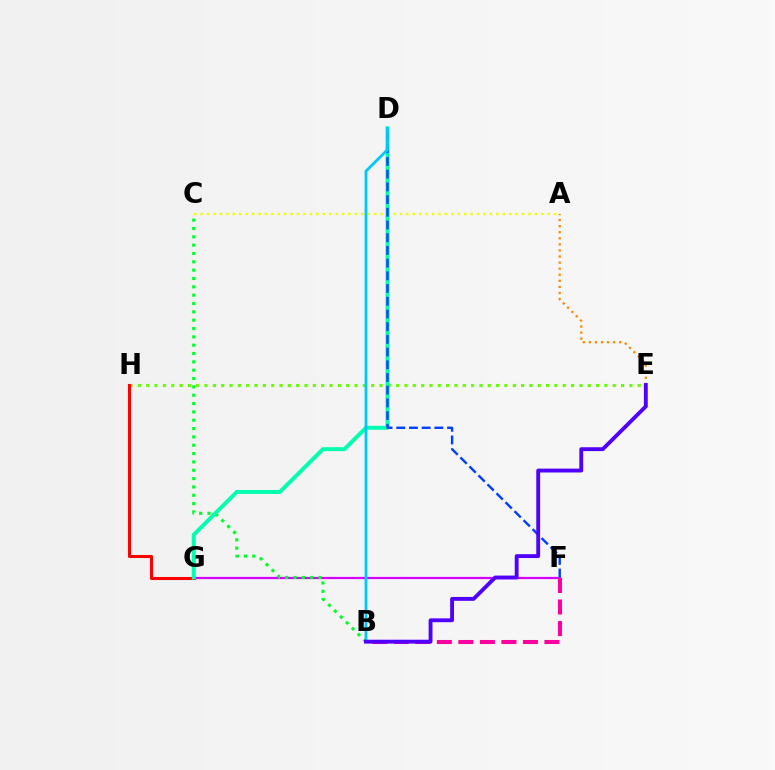{('F', 'G'): [{'color': '#d600ff', 'line_style': 'solid', 'thickness': 1.61}], ('B', 'C'): [{'color': '#00ff27', 'line_style': 'dotted', 'thickness': 2.27}], ('B', 'F'): [{'color': '#ff00a0', 'line_style': 'dashed', 'thickness': 2.92}], ('A', 'E'): [{'color': '#ff8800', 'line_style': 'dotted', 'thickness': 1.65}], ('A', 'C'): [{'color': '#eeff00', 'line_style': 'dotted', 'thickness': 1.75}], ('E', 'H'): [{'color': '#66ff00', 'line_style': 'dotted', 'thickness': 2.26}], ('G', 'H'): [{'color': '#ff0000', 'line_style': 'solid', 'thickness': 2.2}], ('D', 'G'): [{'color': '#00ffaf', 'line_style': 'solid', 'thickness': 2.86}], ('D', 'F'): [{'color': '#003fff', 'line_style': 'dashed', 'thickness': 1.73}], ('B', 'D'): [{'color': '#00c7ff', 'line_style': 'solid', 'thickness': 2.02}], ('B', 'E'): [{'color': '#4f00ff', 'line_style': 'solid', 'thickness': 2.77}]}